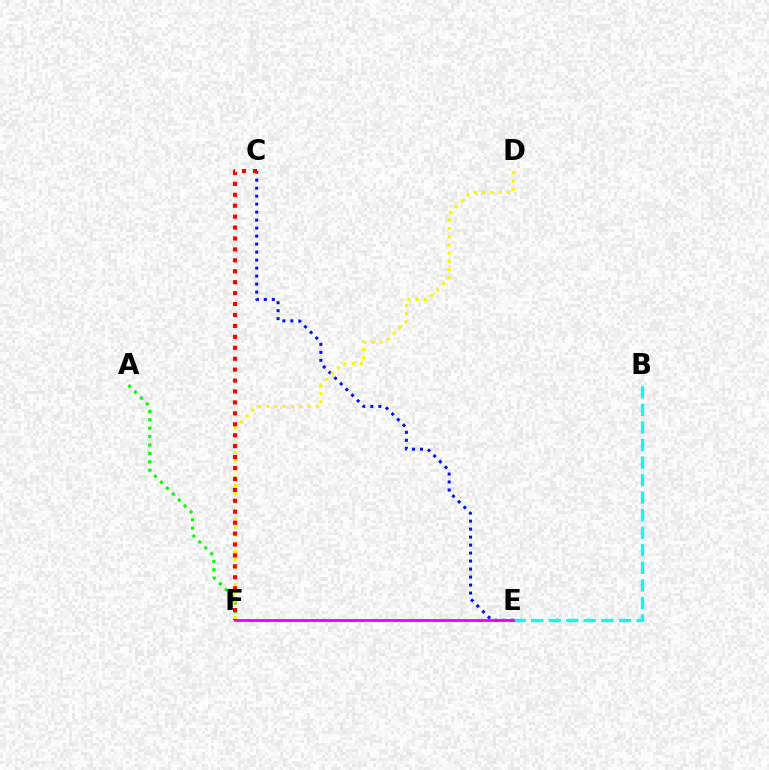{('A', 'F'): [{'color': '#08ff00', 'line_style': 'dotted', 'thickness': 2.28}], ('B', 'E'): [{'color': '#00fff6', 'line_style': 'dashed', 'thickness': 2.38}], ('C', 'E'): [{'color': '#0010ff', 'line_style': 'dotted', 'thickness': 2.17}], ('E', 'F'): [{'color': '#ee00ff', 'line_style': 'solid', 'thickness': 2.05}], ('D', 'F'): [{'color': '#fcf500', 'line_style': 'dotted', 'thickness': 2.24}], ('C', 'F'): [{'color': '#ff0000', 'line_style': 'dotted', 'thickness': 2.97}]}